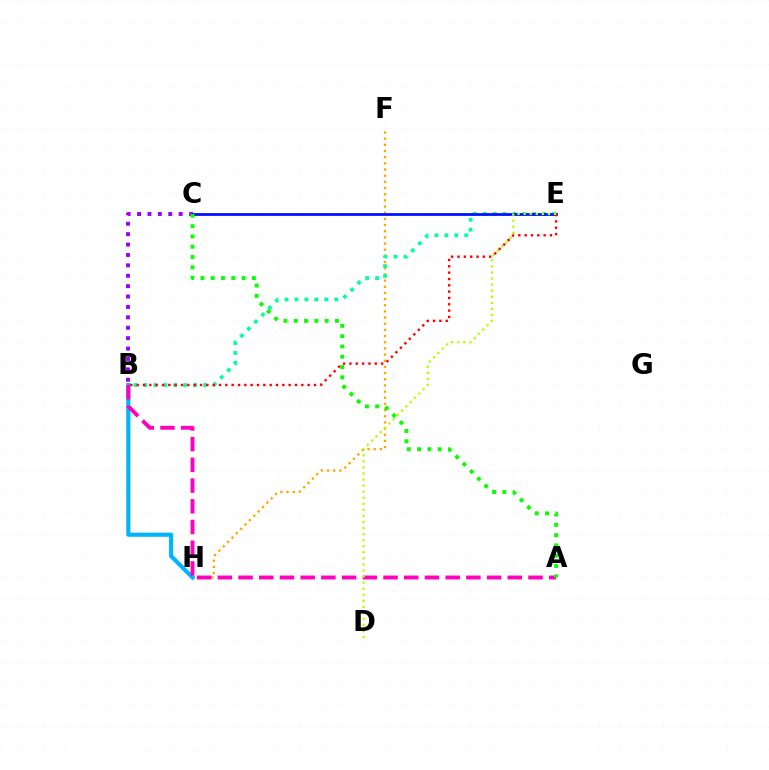{('F', 'H'): [{'color': '#ffa500', 'line_style': 'dotted', 'thickness': 1.68}], ('B', 'H'): [{'color': '#00b5ff', 'line_style': 'solid', 'thickness': 2.98}], ('B', 'C'): [{'color': '#9b00ff', 'line_style': 'dotted', 'thickness': 2.83}], ('B', 'E'): [{'color': '#00ff9d', 'line_style': 'dotted', 'thickness': 2.7}, {'color': '#ff0000', 'line_style': 'dotted', 'thickness': 1.72}], ('C', 'E'): [{'color': '#0010ff', 'line_style': 'solid', 'thickness': 1.99}], ('A', 'B'): [{'color': '#ff00bd', 'line_style': 'dashed', 'thickness': 2.81}], ('D', 'E'): [{'color': '#b3ff00', 'line_style': 'dotted', 'thickness': 1.65}], ('A', 'C'): [{'color': '#08ff00', 'line_style': 'dotted', 'thickness': 2.8}]}